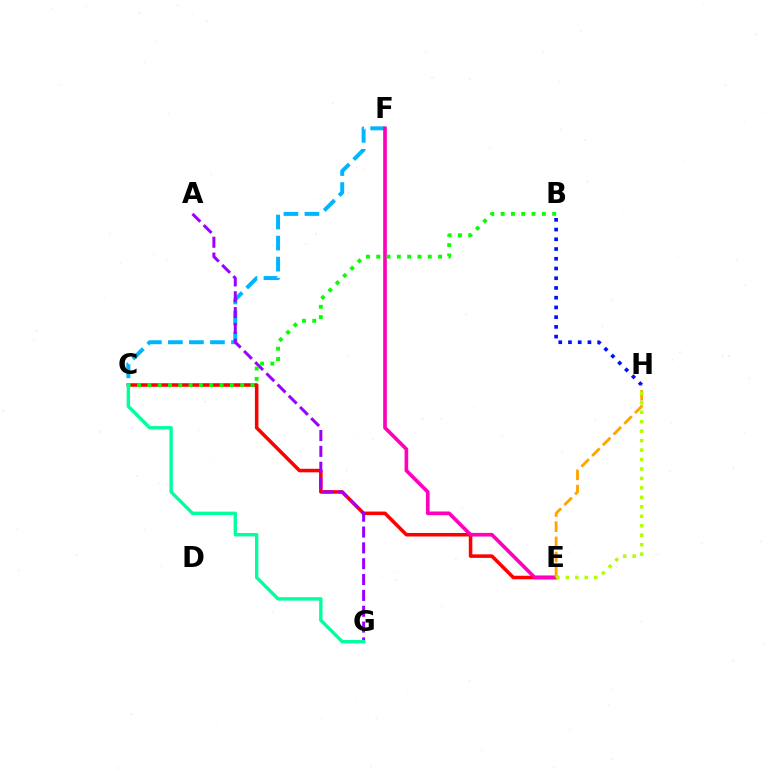{('C', 'F'): [{'color': '#00b5ff', 'line_style': 'dashed', 'thickness': 2.86}], ('C', 'E'): [{'color': '#ff0000', 'line_style': 'solid', 'thickness': 2.55}], ('E', 'F'): [{'color': '#ff00bd', 'line_style': 'solid', 'thickness': 2.64}], ('A', 'G'): [{'color': '#9b00ff', 'line_style': 'dashed', 'thickness': 2.15}], ('B', 'C'): [{'color': '#08ff00', 'line_style': 'dotted', 'thickness': 2.8}], ('B', 'H'): [{'color': '#0010ff', 'line_style': 'dotted', 'thickness': 2.64}], ('E', 'H'): [{'color': '#ffa500', 'line_style': 'dashed', 'thickness': 2.06}, {'color': '#b3ff00', 'line_style': 'dotted', 'thickness': 2.57}], ('C', 'G'): [{'color': '#00ff9d', 'line_style': 'solid', 'thickness': 2.44}]}